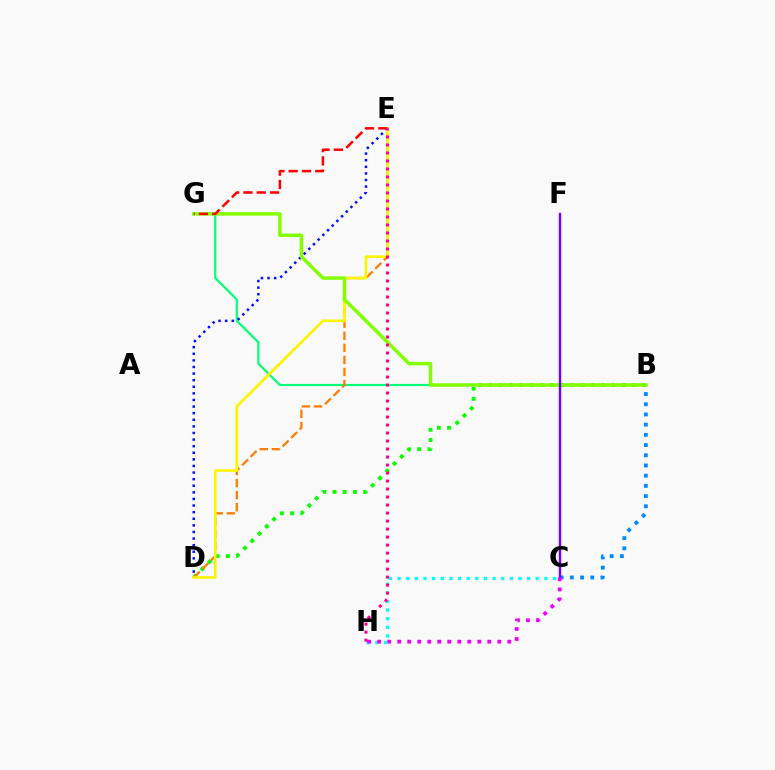{('B', 'G'): [{'color': '#00ff74', 'line_style': 'solid', 'thickness': 1.56}, {'color': '#84ff00', 'line_style': 'solid', 'thickness': 2.49}], ('B', 'D'): [{'color': '#08ff00', 'line_style': 'dotted', 'thickness': 2.78}], ('D', 'E'): [{'color': '#ff7c00', 'line_style': 'dashed', 'thickness': 1.64}, {'color': '#0010ff', 'line_style': 'dotted', 'thickness': 1.79}, {'color': '#fcf500', 'line_style': 'solid', 'thickness': 1.92}], ('B', 'C'): [{'color': '#008cff', 'line_style': 'dotted', 'thickness': 2.77}], ('C', 'H'): [{'color': '#00fff6', 'line_style': 'dotted', 'thickness': 2.35}, {'color': '#ee00ff', 'line_style': 'dotted', 'thickness': 2.72}], ('E', 'G'): [{'color': '#ff0000', 'line_style': 'dashed', 'thickness': 1.81}], ('C', 'F'): [{'color': '#7200ff', 'line_style': 'solid', 'thickness': 1.74}], ('E', 'H'): [{'color': '#ff0094', 'line_style': 'dotted', 'thickness': 2.17}]}